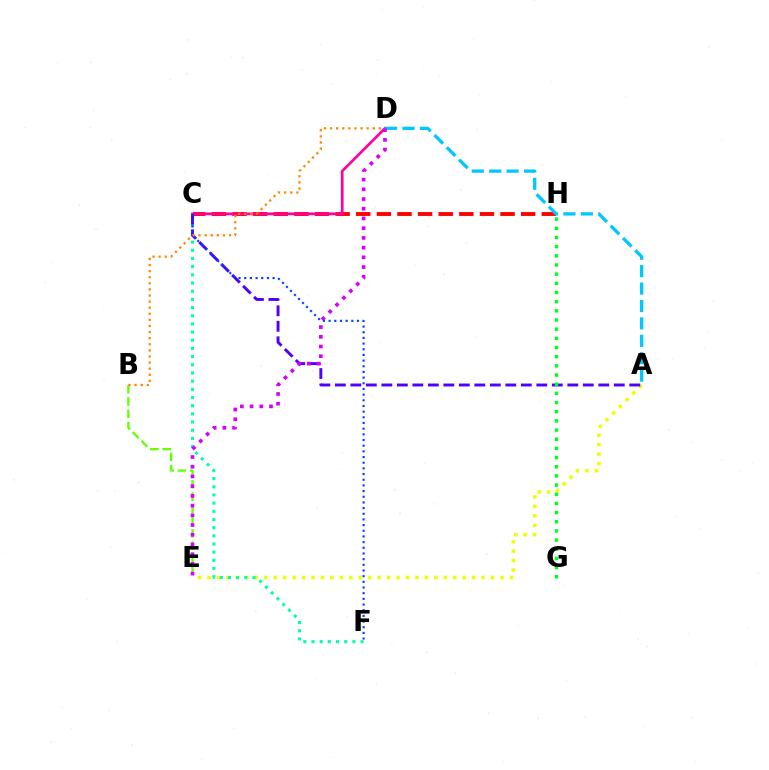{('A', 'E'): [{'color': '#eeff00', 'line_style': 'dotted', 'thickness': 2.57}], ('C', 'H'): [{'color': '#ff0000', 'line_style': 'dashed', 'thickness': 2.8}], ('B', 'E'): [{'color': '#66ff00', 'line_style': 'dashed', 'thickness': 1.66}], ('C', 'F'): [{'color': '#00ffaf', 'line_style': 'dotted', 'thickness': 2.22}, {'color': '#003fff', 'line_style': 'dotted', 'thickness': 1.54}], ('C', 'D'): [{'color': '#ff00a0', 'line_style': 'solid', 'thickness': 1.93}], ('A', 'C'): [{'color': '#4f00ff', 'line_style': 'dashed', 'thickness': 2.11}], ('A', 'D'): [{'color': '#00c7ff', 'line_style': 'dashed', 'thickness': 2.36}], ('G', 'H'): [{'color': '#00ff27', 'line_style': 'dotted', 'thickness': 2.49}], ('D', 'E'): [{'color': '#d600ff', 'line_style': 'dotted', 'thickness': 2.64}], ('B', 'D'): [{'color': '#ff8800', 'line_style': 'dotted', 'thickness': 1.66}]}